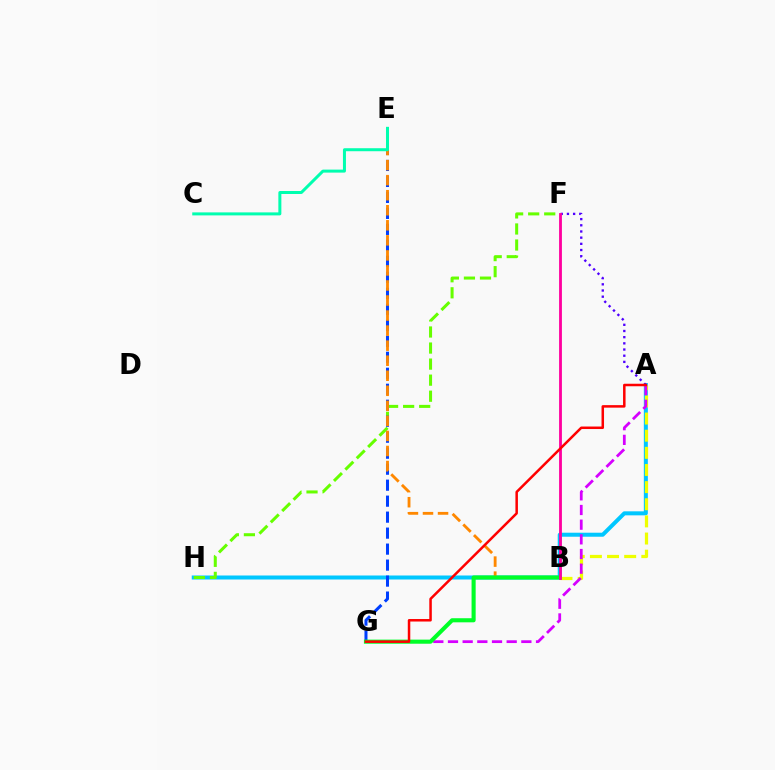{('A', 'H'): [{'color': '#00c7ff', 'line_style': 'solid', 'thickness': 2.89}], ('A', 'B'): [{'color': '#eeff00', 'line_style': 'dashed', 'thickness': 2.33}], ('F', 'H'): [{'color': '#66ff00', 'line_style': 'dashed', 'thickness': 2.18}], ('A', 'G'): [{'color': '#d600ff', 'line_style': 'dashed', 'thickness': 1.99}, {'color': '#ff0000', 'line_style': 'solid', 'thickness': 1.81}], ('E', 'G'): [{'color': '#003fff', 'line_style': 'dashed', 'thickness': 2.17}], ('B', 'E'): [{'color': '#ff8800', 'line_style': 'dashed', 'thickness': 2.04}], ('B', 'G'): [{'color': '#00ff27', 'line_style': 'solid', 'thickness': 2.95}], ('A', 'F'): [{'color': '#4f00ff', 'line_style': 'dotted', 'thickness': 1.68}], ('B', 'F'): [{'color': '#ff00a0', 'line_style': 'solid', 'thickness': 2.03}], ('C', 'E'): [{'color': '#00ffaf', 'line_style': 'solid', 'thickness': 2.16}]}